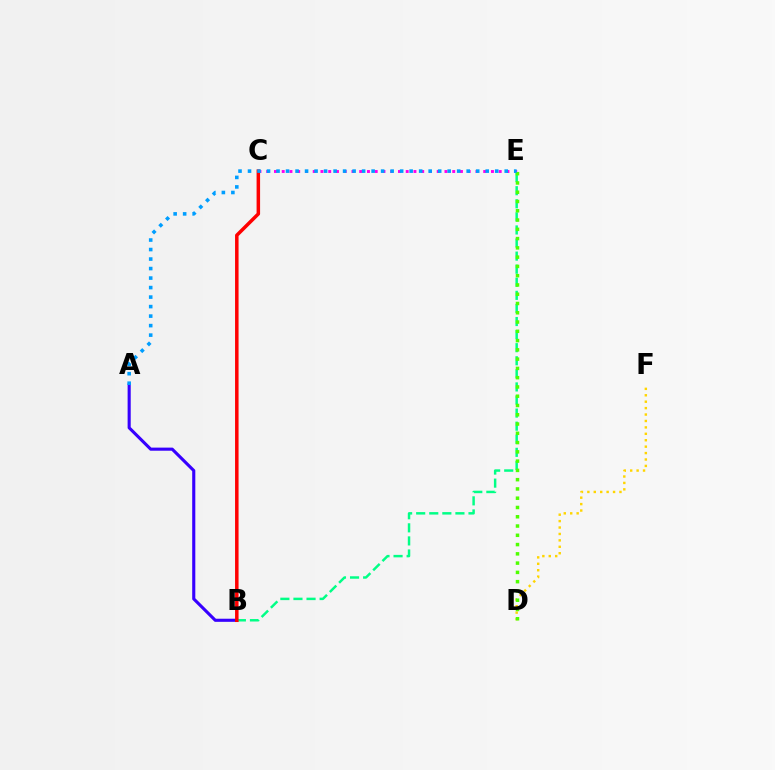{('D', 'F'): [{'color': '#ffd500', 'line_style': 'dotted', 'thickness': 1.74}], ('A', 'B'): [{'color': '#3700ff', 'line_style': 'solid', 'thickness': 2.24}], ('B', 'E'): [{'color': '#00ff86', 'line_style': 'dashed', 'thickness': 1.78}], ('C', 'E'): [{'color': '#ff00ed', 'line_style': 'dotted', 'thickness': 2.11}], ('B', 'C'): [{'color': '#ff0000', 'line_style': 'solid', 'thickness': 2.52}], ('D', 'E'): [{'color': '#4fff00', 'line_style': 'dotted', 'thickness': 2.52}], ('A', 'E'): [{'color': '#009eff', 'line_style': 'dotted', 'thickness': 2.58}]}